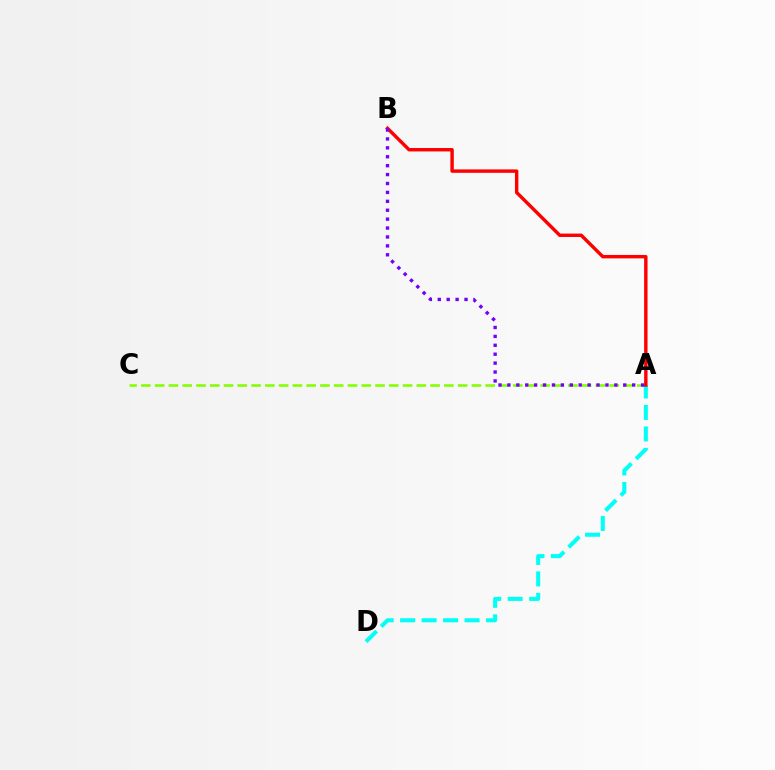{('A', 'C'): [{'color': '#84ff00', 'line_style': 'dashed', 'thickness': 1.87}], ('A', 'D'): [{'color': '#00fff6', 'line_style': 'dashed', 'thickness': 2.92}], ('A', 'B'): [{'color': '#ff0000', 'line_style': 'solid', 'thickness': 2.46}, {'color': '#7200ff', 'line_style': 'dotted', 'thickness': 2.42}]}